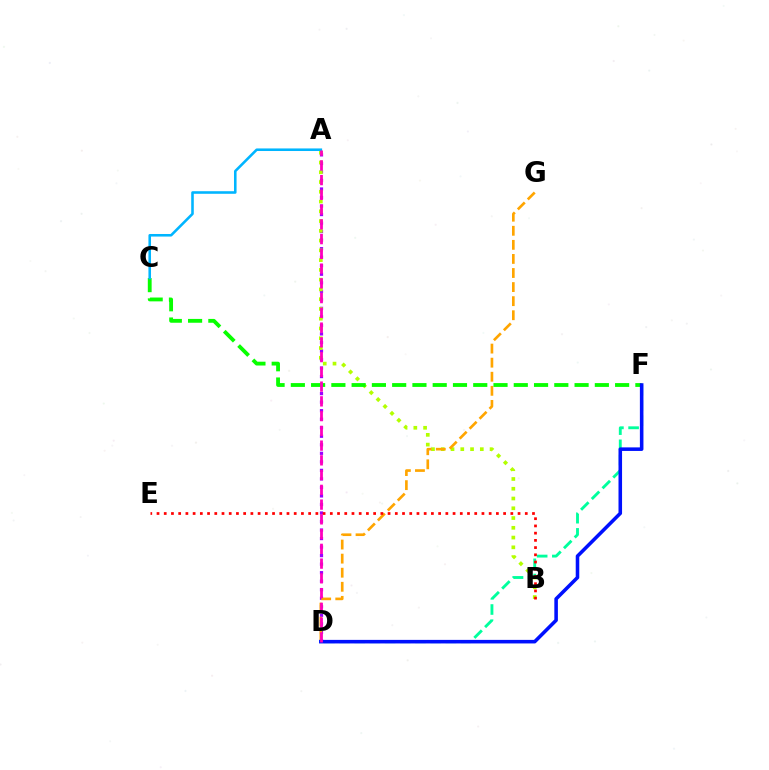{('D', 'F'): [{'color': '#00ff9d', 'line_style': 'dashed', 'thickness': 2.06}, {'color': '#0010ff', 'line_style': 'solid', 'thickness': 2.56}], ('A', 'D'): [{'color': '#9b00ff', 'line_style': 'dotted', 'thickness': 2.32}, {'color': '#ff00bd', 'line_style': 'dashed', 'thickness': 2.0}], ('A', 'B'): [{'color': '#b3ff00', 'line_style': 'dotted', 'thickness': 2.65}], ('D', 'G'): [{'color': '#ffa500', 'line_style': 'dashed', 'thickness': 1.91}], ('C', 'F'): [{'color': '#08ff00', 'line_style': 'dashed', 'thickness': 2.75}], ('A', 'C'): [{'color': '#00b5ff', 'line_style': 'solid', 'thickness': 1.86}], ('B', 'E'): [{'color': '#ff0000', 'line_style': 'dotted', 'thickness': 1.96}]}